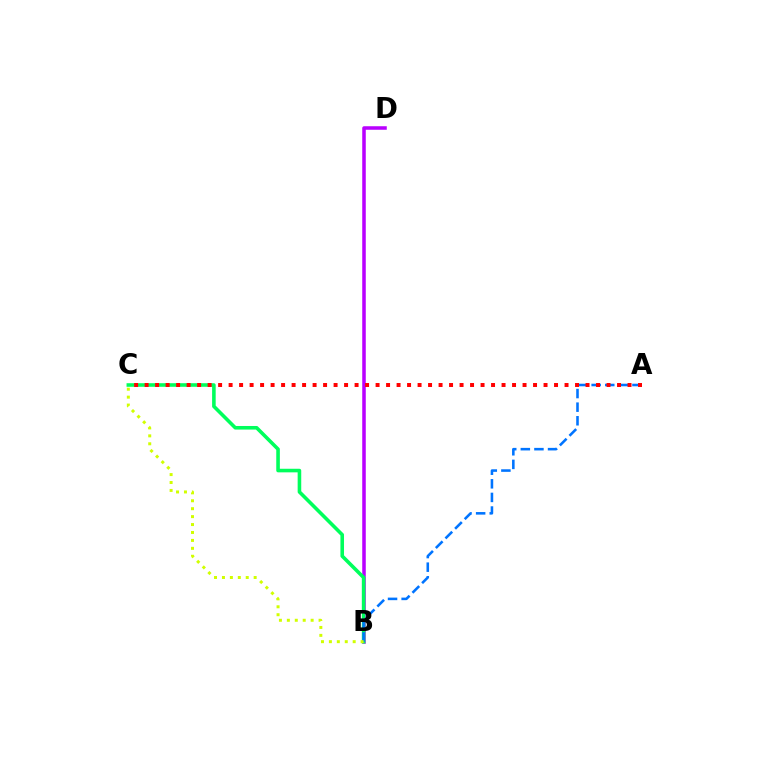{('B', 'D'): [{'color': '#b900ff', 'line_style': 'solid', 'thickness': 2.54}], ('B', 'C'): [{'color': '#00ff5c', 'line_style': 'solid', 'thickness': 2.58}, {'color': '#d1ff00', 'line_style': 'dotted', 'thickness': 2.15}], ('A', 'B'): [{'color': '#0074ff', 'line_style': 'dashed', 'thickness': 1.85}], ('A', 'C'): [{'color': '#ff0000', 'line_style': 'dotted', 'thickness': 2.85}]}